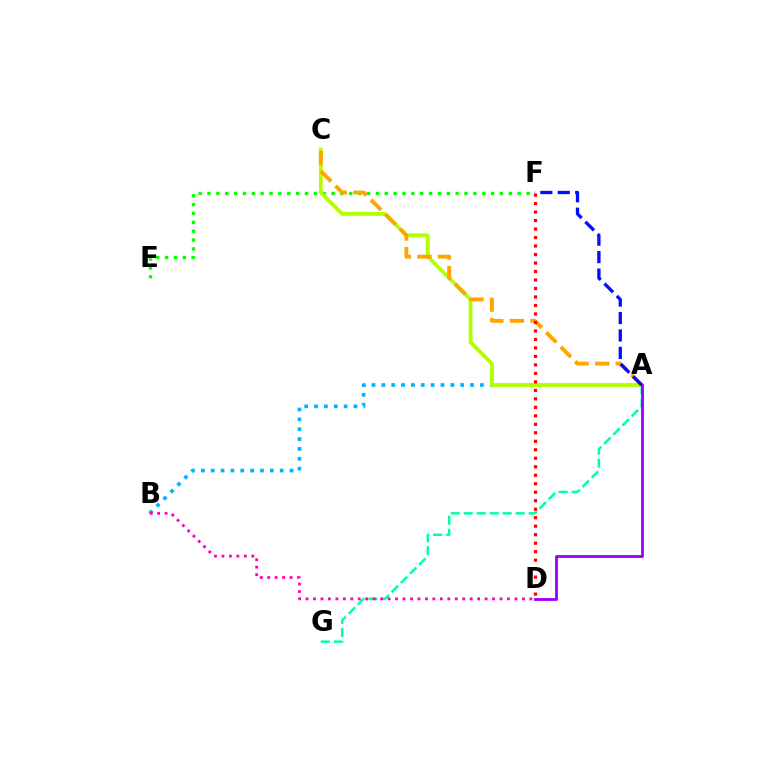{('A', 'B'): [{'color': '#00b5ff', 'line_style': 'dotted', 'thickness': 2.68}], ('E', 'F'): [{'color': '#08ff00', 'line_style': 'dotted', 'thickness': 2.41}], ('A', 'G'): [{'color': '#00ff9d', 'line_style': 'dashed', 'thickness': 1.76}], ('A', 'C'): [{'color': '#b3ff00', 'line_style': 'solid', 'thickness': 2.74}, {'color': '#ffa500', 'line_style': 'dashed', 'thickness': 2.8}], ('D', 'F'): [{'color': '#ff0000', 'line_style': 'dotted', 'thickness': 2.31}], ('A', 'D'): [{'color': '#9b00ff', 'line_style': 'solid', 'thickness': 2.04}], ('B', 'D'): [{'color': '#ff00bd', 'line_style': 'dotted', 'thickness': 2.03}], ('A', 'F'): [{'color': '#0010ff', 'line_style': 'dashed', 'thickness': 2.37}]}